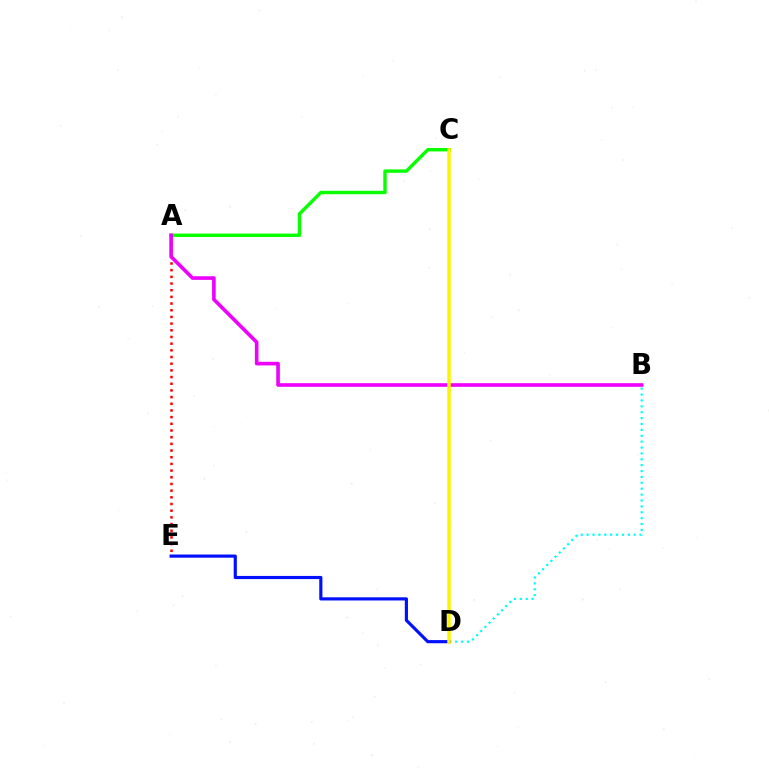{('B', 'D'): [{'color': '#00fff6', 'line_style': 'dotted', 'thickness': 1.6}], ('A', 'E'): [{'color': '#ff0000', 'line_style': 'dotted', 'thickness': 1.82}], ('A', 'C'): [{'color': '#08ff00', 'line_style': 'solid', 'thickness': 2.46}], ('A', 'B'): [{'color': '#ee00ff', 'line_style': 'solid', 'thickness': 2.61}], ('D', 'E'): [{'color': '#0010ff', 'line_style': 'solid', 'thickness': 2.28}], ('C', 'D'): [{'color': '#fcf500', 'line_style': 'solid', 'thickness': 2.53}]}